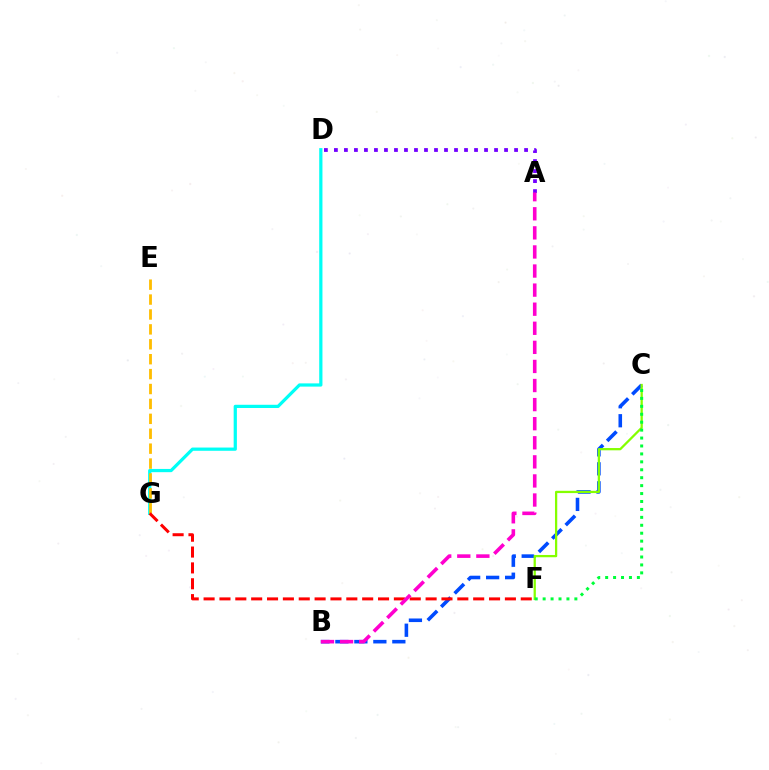{('D', 'G'): [{'color': '#00fff6', 'line_style': 'solid', 'thickness': 2.33}], ('B', 'C'): [{'color': '#004bff', 'line_style': 'dashed', 'thickness': 2.58}], ('A', 'D'): [{'color': '#7200ff', 'line_style': 'dotted', 'thickness': 2.72}], ('C', 'F'): [{'color': '#84ff00', 'line_style': 'solid', 'thickness': 1.64}, {'color': '#00ff39', 'line_style': 'dotted', 'thickness': 2.15}], ('E', 'G'): [{'color': '#ffbd00', 'line_style': 'dashed', 'thickness': 2.03}], ('F', 'G'): [{'color': '#ff0000', 'line_style': 'dashed', 'thickness': 2.15}], ('A', 'B'): [{'color': '#ff00cf', 'line_style': 'dashed', 'thickness': 2.59}]}